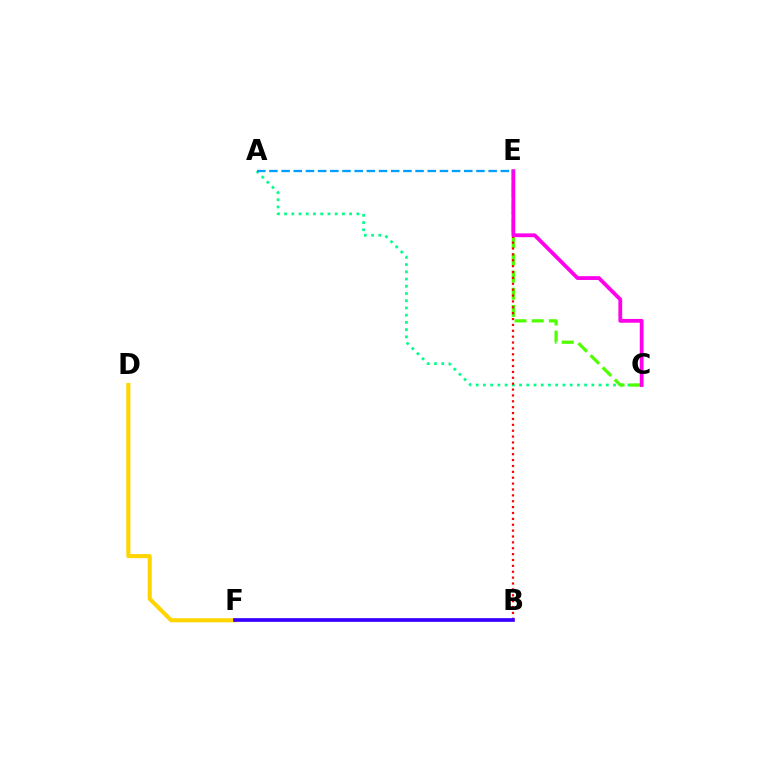{('A', 'C'): [{'color': '#00ff86', 'line_style': 'dotted', 'thickness': 1.96}], ('D', 'F'): [{'color': '#ffd500', 'line_style': 'solid', 'thickness': 2.94}], ('C', 'E'): [{'color': '#4fff00', 'line_style': 'dashed', 'thickness': 2.33}, {'color': '#ff00ed', 'line_style': 'solid', 'thickness': 2.73}], ('B', 'E'): [{'color': '#ff0000', 'line_style': 'dotted', 'thickness': 1.6}], ('A', 'E'): [{'color': '#009eff', 'line_style': 'dashed', 'thickness': 1.65}], ('B', 'F'): [{'color': '#3700ff', 'line_style': 'solid', 'thickness': 2.64}]}